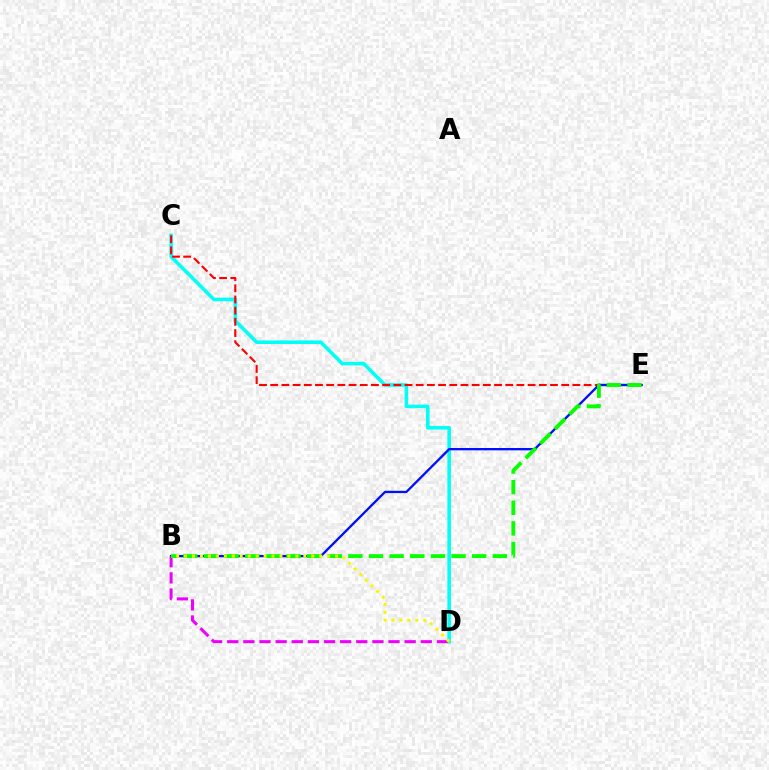{('C', 'D'): [{'color': '#00fff6', 'line_style': 'solid', 'thickness': 2.56}], ('C', 'E'): [{'color': '#ff0000', 'line_style': 'dashed', 'thickness': 1.52}], ('B', 'E'): [{'color': '#0010ff', 'line_style': 'solid', 'thickness': 1.67}, {'color': '#08ff00', 'line_style': 'dashed', 'thickness': 2.8}], ('B', 'D'): [{'color': '#ee00ff', 'line_style': 'dashed', 'thickness': 2.19}, {'color': '#fcf500', 'line_style': 'dotted', 'thickness': 2.16}]}